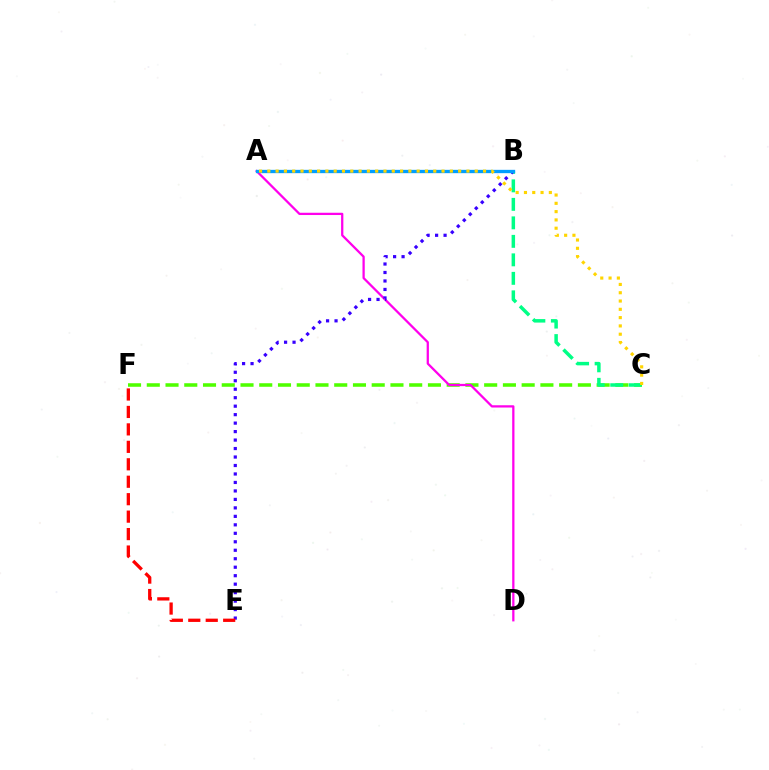{('C', 'F'): [{'color': '#4fff00', 'line_style': 'dashed', 'thickness': 2.55}], ('A', 'D'): [{'color': '#ff00ed', 'line_style': 'solid', 'thickness': 1.63}], ('B', 'C'): [{'color': '#00ff86', 'line_style': 'dashed', 'thickness': 2.51}], ('B', 'E'): [{'color': '#3700ff', 'line_style': 'dotted', 'thickness': 2.3}], ('A', 'B'): [{'color': '#009eff', 'line_style': 'solid', 'thickness': 2.39}], ('A', 'C'): [{'color': '#ffd500', 'line_style': 'dotted', 'thickness': 2.25}], ('E', 'F'): [{'color': '#ff0000', 'line_style': 'dashed', 'thickness': 2.37}]}